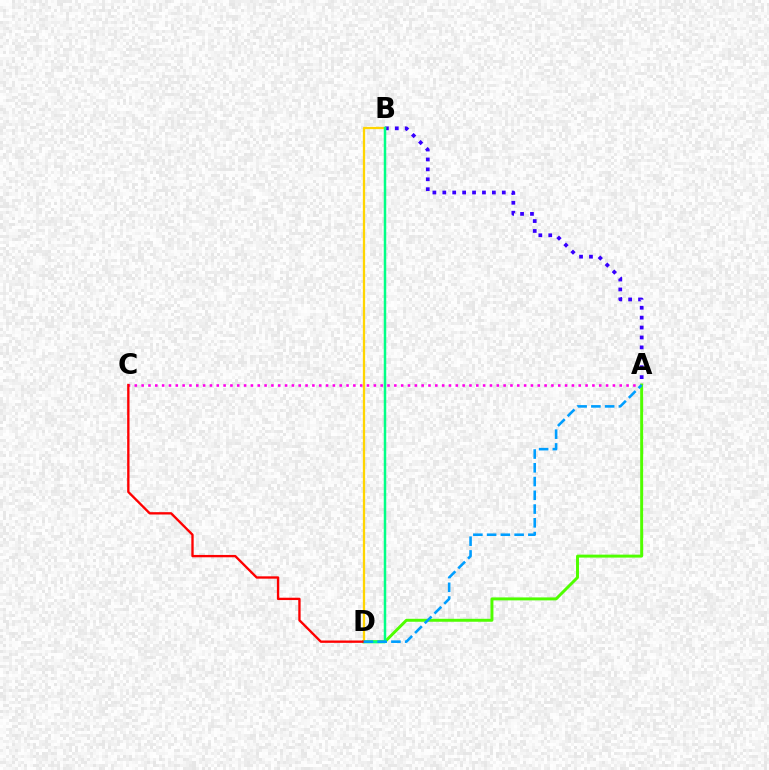{('A', 'C'): [{'color': '#ff00ed', 'line_style': 'dotted', 'thickness': 1.86}], ('A', 'D'): [{'color': '#4fff00', 'line_style': 'solid', 'thickness': 2.13}, {'color': '#009eff', 'line_style': 'dashed', 'thickness': 1.87}], ('A', 'B'): [{'color': '#3700ff', 'line_style': 'dotted', 'thickness': 2.69}], ('B', 'D'): [{'color': '#ffd500', 'line_style': 'solid', 'thickness': 1.63}, {'color': '#00ff86', 'line_style': 'solid', 'thickness': 1.79}], ('C', 'D'): [{'color': '#ff0000', 'line_style': 'solid', 'thickness': 1.69}]}